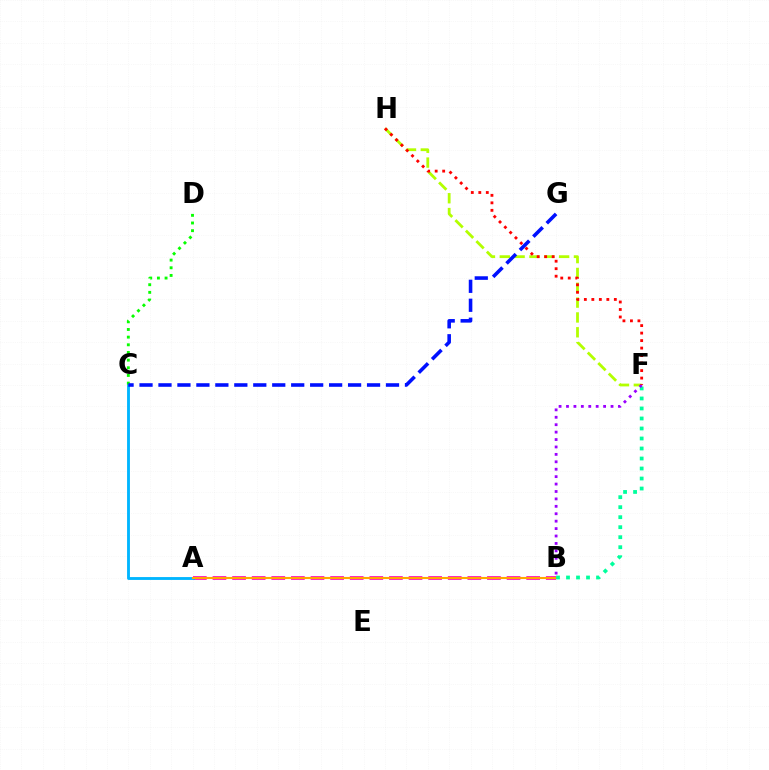{('A', 'B'): [{'color': '#ff00bd', 'line_style': 'dashed', 'thickness': 2.66}, {'color': '#ffa500', 'line_style': 'solid', 'thickness': 1.52}], ('F', 'H'): [{'color': '#b3ff00', 'line_style': 'dashed', 'thickness': 2.02}, {'color': '#ff0000', 'line_style': 'dotted', 'thickness': 2.04}], ('A', 'C'): [{'color': '#00b5ff', 'line_style': 'solid', 'thickness': 2.06}], ('C', 'D'): [{'color': '#08ff00', 'line_style': 'dotted', 'thickness': 2.08}], ('B', 'F'): [{'color': '#00ff9d', 'line_style': 'dotted', 'thickness': 2.72}, {'color': '#9b00ff', 'line_style': 'dotted', 'thickness': 2.02}], ('C', 'G'): [{'color': '#0010ff', 'line_style': 'dashed', 'thickness': 2.58}]}